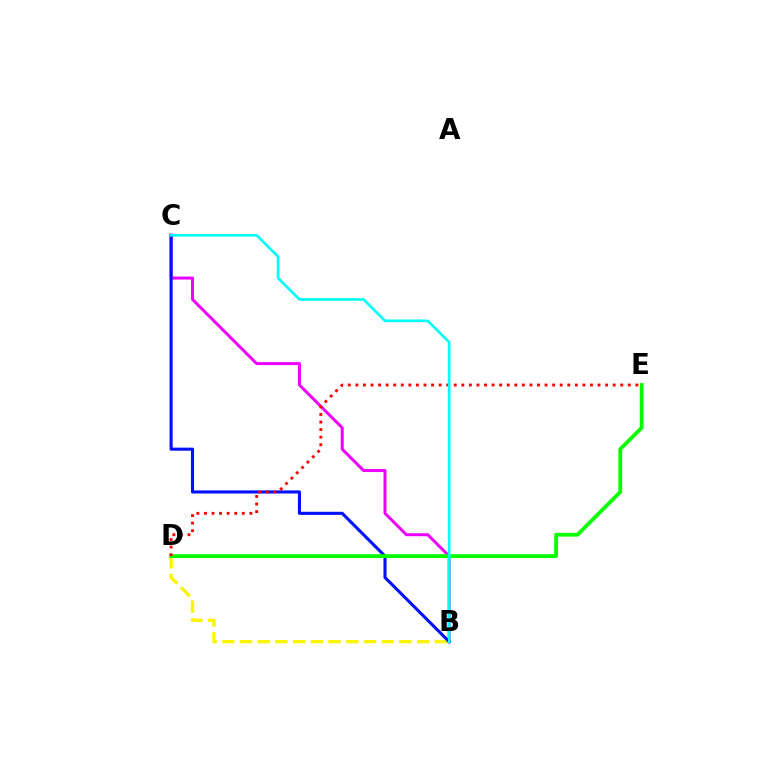{('B', 'C'): [{'color': '#ee00ff', 'line_style': 'solid', 'thickness': 2.15}, {'color': '#0010ff', 'line_style': 'solid', 'thickness': 2.22}, {'color': '#00fff6', 'line_style': 'solid', 'thickness': 1.9}], ('B', 'D'): [{'color': '#fcf500', 'line_style': 'dashed', 'thickness': 2.41}], ('D', 'E'): [{'color': '#08ff00', 'line_style': 'solid', 'thickness': 2.71}, {'color': '#ff0000', 'line_style': 'dotted', 'thickness': 2.06}]}